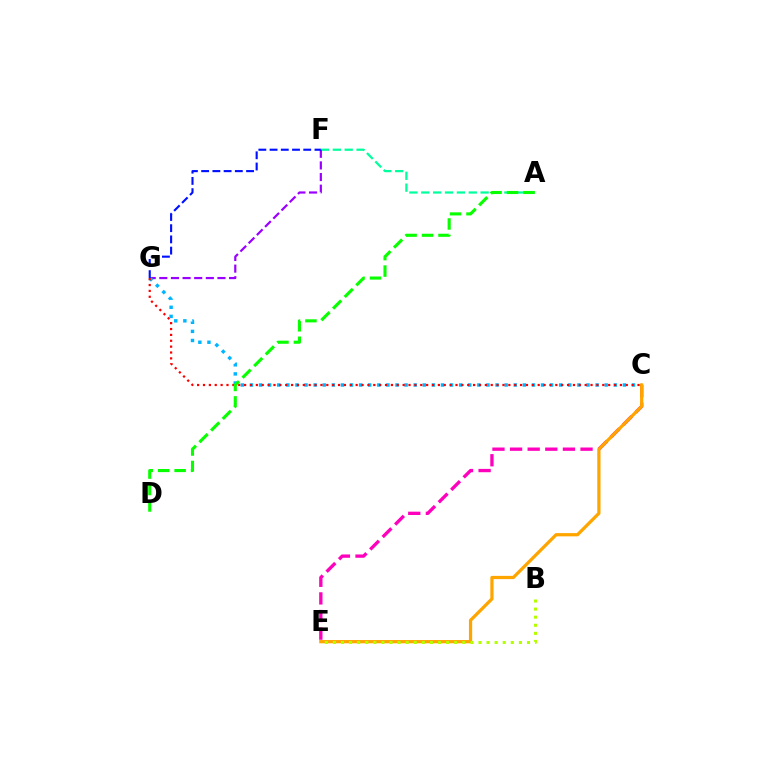{('A', 'F'): [{'color': '#00ff9d', 'line_style': 'dashed', 'thickness': 1.61}], ('F', 'G'): [{'color': '#9b00ff', 'line_style': 'dashed', 'thickness': 1.58}, {'color': '#0010ff', 'line_style': 'dashed', 'thickness': 1.52}], ('C', 'G'): [{'color': '#00b5ff', 'line_style': 'dotted', 'thickness': 2.47}, {'color': '#ff0000', 'line_style': 'dotted', 'thickness': 1.6}], ('C', 'E'): [{'color': '#ff00bd', 'line_style': 'dashed', 'thickness': 2.39}, {'color': '#ffa500', 'line_style': 'solid', 'thickness': 2.33}], ('B', 'E'): [{'color': '#b3ff00', 'line_style': 'dotted', 'thickness': 2.2}], ('A', 'D'): [{'color': '#08ff00', 'line_style': 'dashed', 'thickness': 2.24}]}